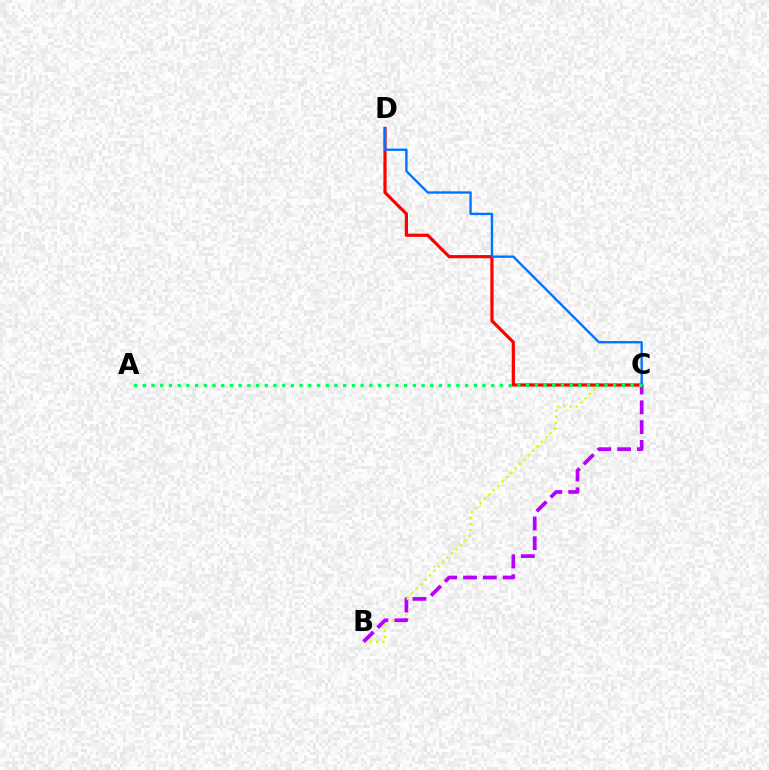{('B', 'C'): [{'color': '#d1ff00', 'line_style': 'dotted', 'thickness': 1.68}, {'color': '#b900ff', 'line_style': 'dashed', 'thickness': 2.69}], ('C', 'D'): [{'color': '#ff0000', 'line_style': 'solid', 'thickness': 2.3}, {'color': '#0074ff', 'line_style': 'solid', 'thickness': 1.7}], ('A', 'C'): [{'color': '#00ff5c', 'line_style': 'dotted', 'thickness': 2.37}]}